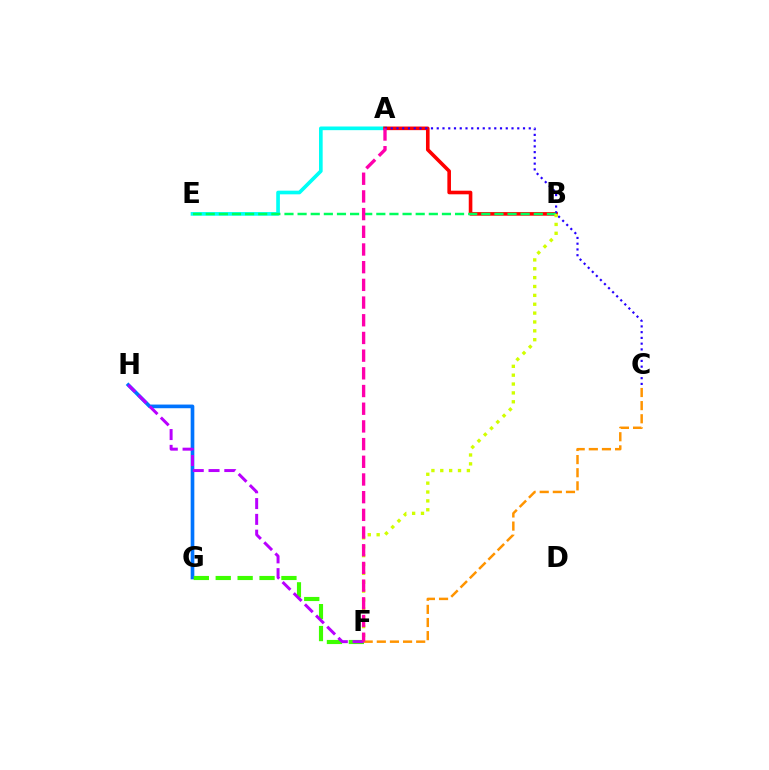{('A', 'E'): [{'color': '#00fff6', 'line_style': 'solid', 'thickness': 2.64}], ('G', 'H'): [{'color': '#0074ff', 'line_style': 'solid', 'thickness': 2.64}], ('A', 'B'): [{'color': '#ff0000', 'line_style': 'solid', 'thickness': 2.6}], ('A', 'C'): [{'color': '#2500ff', 'line_style': 'dotted', 'thickness': 1.56}], ('B', 'E'): [{'color': '#00ff5c', 'line_style': 'dashed', 'thickness': 1.78}], ('F', 'G'): [{'color': '#3dff00', 'line_style': 'dashed', 'thickness': 2.98}], ('B', 'F'): [{'color': '#d1ff00', 'line_style': 'dotted', 'thickness': 2.41}], ('C', 'F'): [{'color': '#ff9400', 'line_style': 'dashed', 'thickness': 1.78}], ('F', 'H'): [{'color': '#b900ff', 'line_style': 'dashed', 'thickness': 2.14}], ('A', 'F'): [{'color': '#ff00ac', 'line_style': 'dashed', 'thickness': 2.4}]}